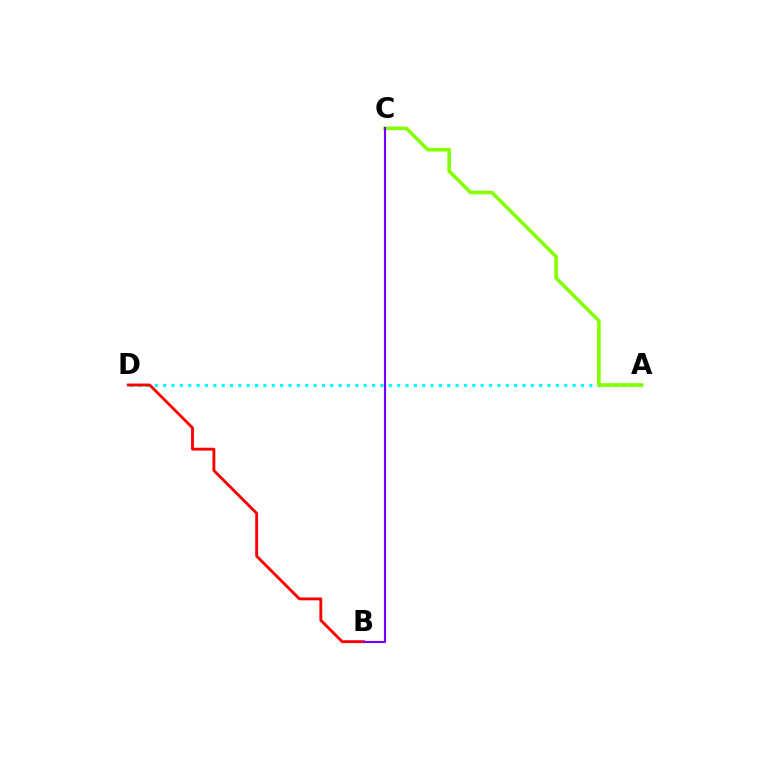{('A', 'D'): [{'color': '#00fff6', 'line_style': 'dotted', 'thickness': 2.27}], ('B', 'D'): [{'color': '#ff0000', 'line_style': 'solid', 'thickness': 2.07}], ('A', 'C'): [{'color': '#84ff00', 'line_style': 'solid', 'thickness': 2.61}], ('B', 'C'): [{'color': '#7200ff', 'line_style': 'solid', 'thickness': 1.53}]}